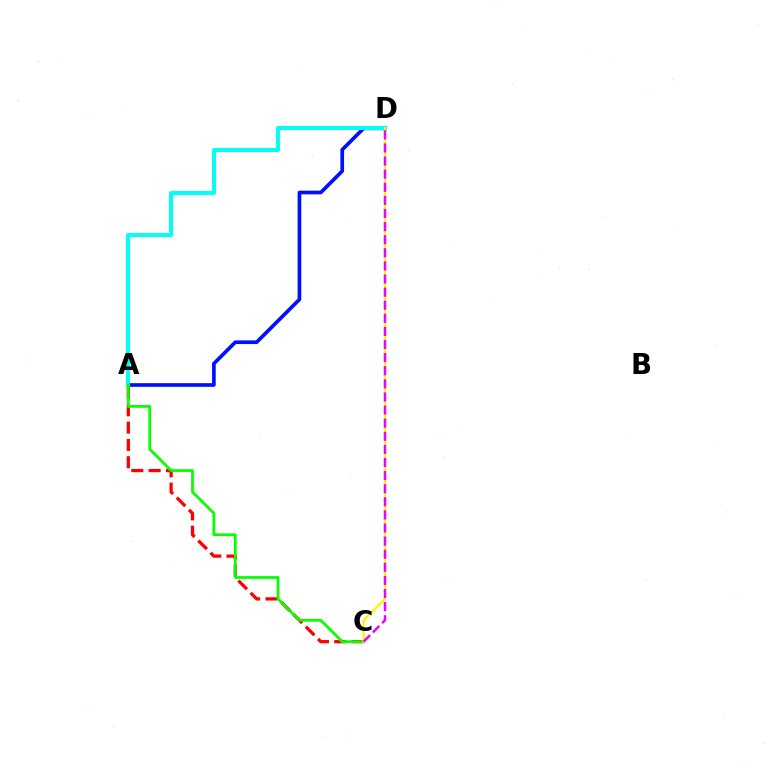{('A', 'C'): [{'color': '#ff0000', 'line_style': 'dashed', 'thickness': 2.35}, {'color': '#08ff00', 'line_style': 'solid', 'thickness': 1.99}], ('A', 'D'): [{'color': '#0010ff', 'line_style': 'solid', 'thickness': 2.65}, {'color': '#00fff6', 'line_style': 'solid', 'thickness': 2.86}], ('C', 'D'): [{'color': '#fcf500', 'line_style': 'solid', 'thickness': 1.61}, {'color': '#ee00ff', 'line_style': 'dashed', 'thickness': 1.78}]}